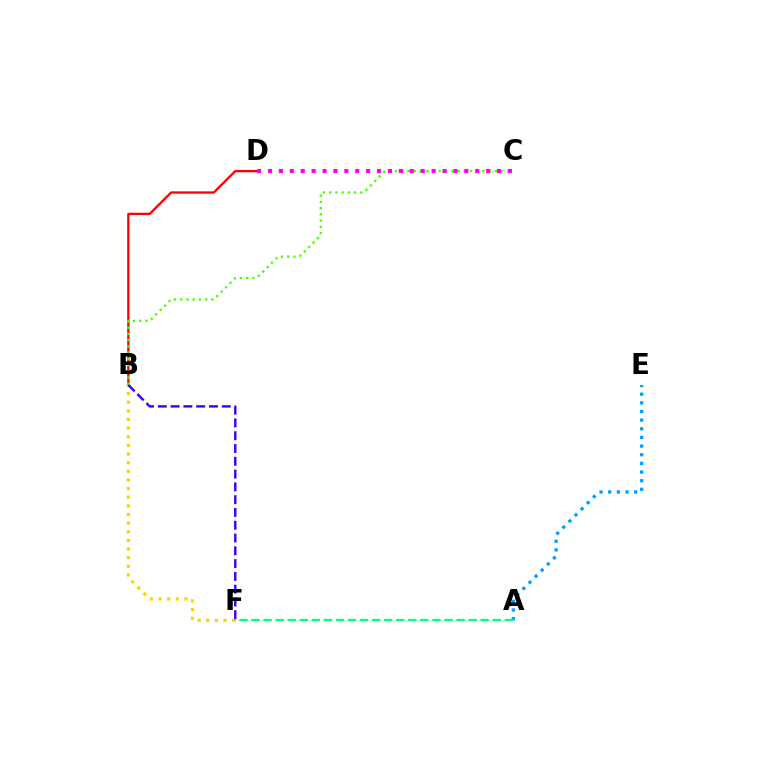{('B', 'D'): [{'color': '#ff0000', 'line_style': 'solid', 'thickness': 1.65}], ('B', 'F'): [{'color': '#ffd500', 'line_style': 'dotted', 'thickness': 2.35}, {'color': '#3700ff', 'line_style': 'dashed', 'thickness': 1.74}], ('B', 'C'): [{'color': '#4fff00', 'line_style': 'dotted', 'thickness': 1.69}], ('A', 'E'): [{'color': '#009eff', 'line_style': 'dotted', 'thickness': 2.35}], ('C', 'D'): [{'color': '#ff00ed', 'line_style': 'dotted', 'thickness': 2.96}], ('A', 'F'): [{'color': '#00ff86', 'line_style': 'dashed', 'thickness': 1.64}]}